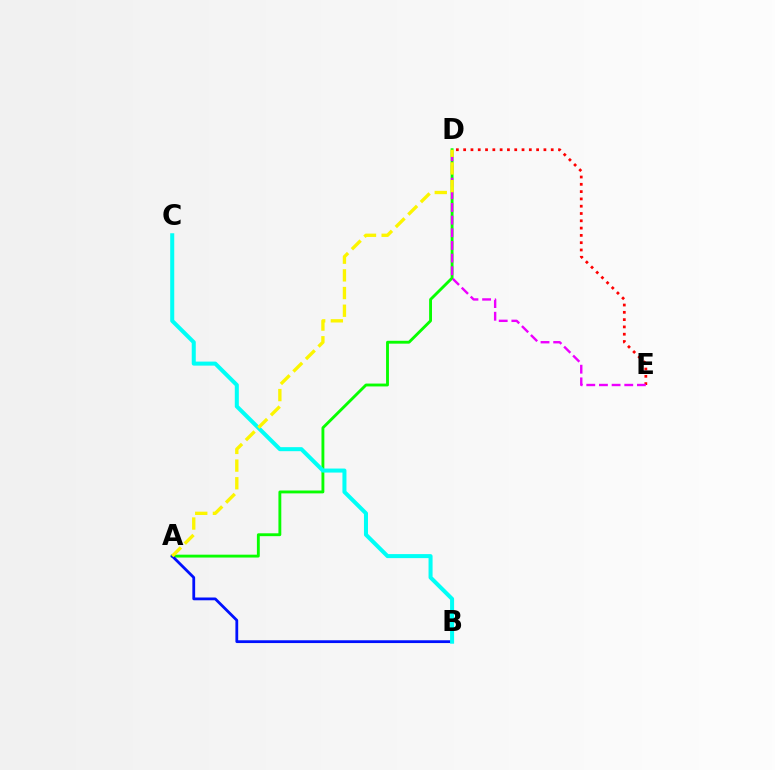{('D', 'E'): [{'color': '#ff0000', 'line_style': 'dotted', 'thickness': 1.98}, {'color': '#ee00ff', 'line_style': 'dashed', 'thickness': 1.72}], ('A', 'D'): [{'color': '#08ff00', 'line_style': 'solid', 'thickness': 2.07}, {'color': '#fcf500', 'line_style': 'dashed', 'thickness': 2.4}], ('A', 'B'): [{'color': '#0010ff', 'line_style': 'solid', 'thickness': 2.01}], ('B', 'C'): [{'color': '#00fff6', 'line_style': 'solid', 'thickness': 2.9}]}